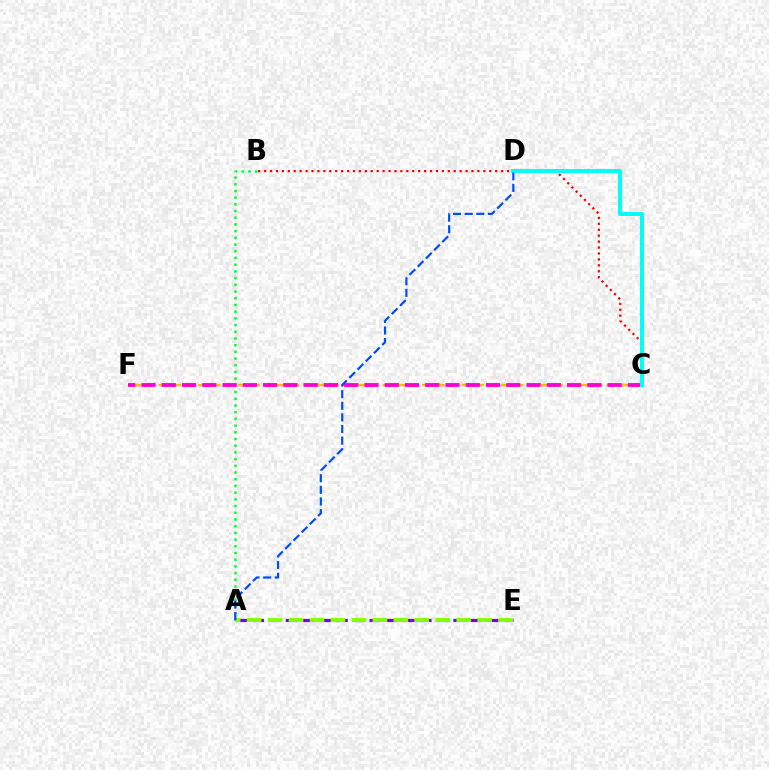{('A', 'B'): [{'color': '#00ff39', 'line_style': 'dotted', 'thickness': 1.82}], ('C', 'F'): [{'color': '#ffbd00', 'line_style': 'dashed', 'thickness': 1.79}, {'color': '#ff00cf', 'line_style': 'dashed', 'thickness': 2.75}], ('B', 'C'): [{'color': '#ff0000', 'line_style': 'dotted', 'thickness': 1.61}], ('A', 'E'): [{'color': '#7200ff', 'line_style': 'dashed', 'thickness': 2.28}, {'color': '#84ff00', 'line_style': 'dashed', 'thickness': 2.85}], ('C', 'D'): [{'color': '#00fff6', 'line_style': 'solid', 'thickness': 2.86}], ('A', 'D'): [{'color': '#004bff', 'line_style': 'dashed', 'thickness': 1.58}]}